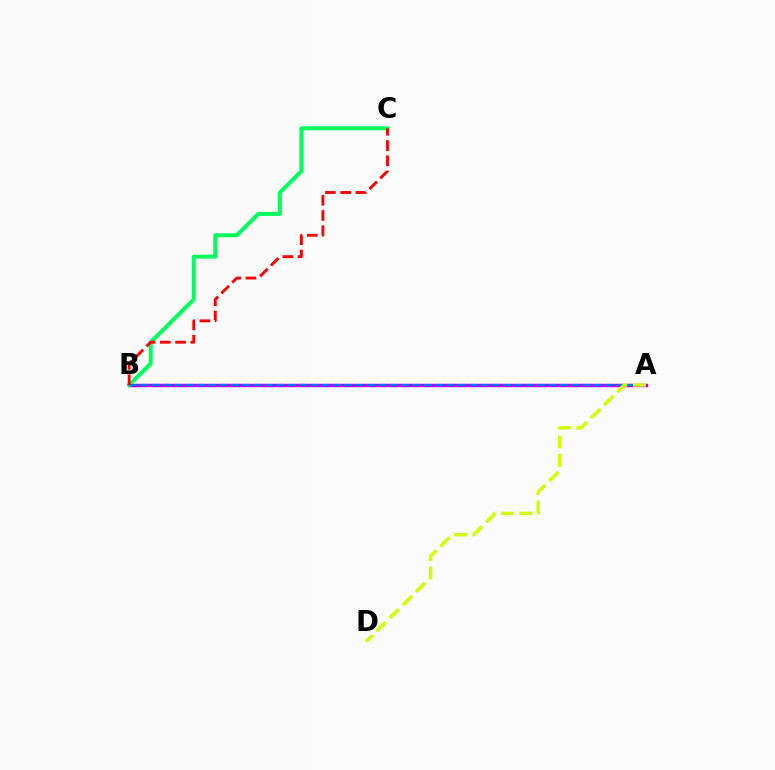{('A', 'B'): [{'color': '#b900ff', 'line_style': 'solid', 'thickness': 2.47}, {'color': '#0074ff', 'line_style': 'dashed', 'thickness': 1.54}], ('B', 'C'): [{'color': '#00ff5c', 'line_style': 'solid', 'thickness': 2.87}, {'color': '#ff0000', 'line_style': 'dashed', 'thickness': 2.07}], ('A', 'D'): [{'color': '#d1ff00', 'line_style': 'dashed', 'thickness': 2.52}]}